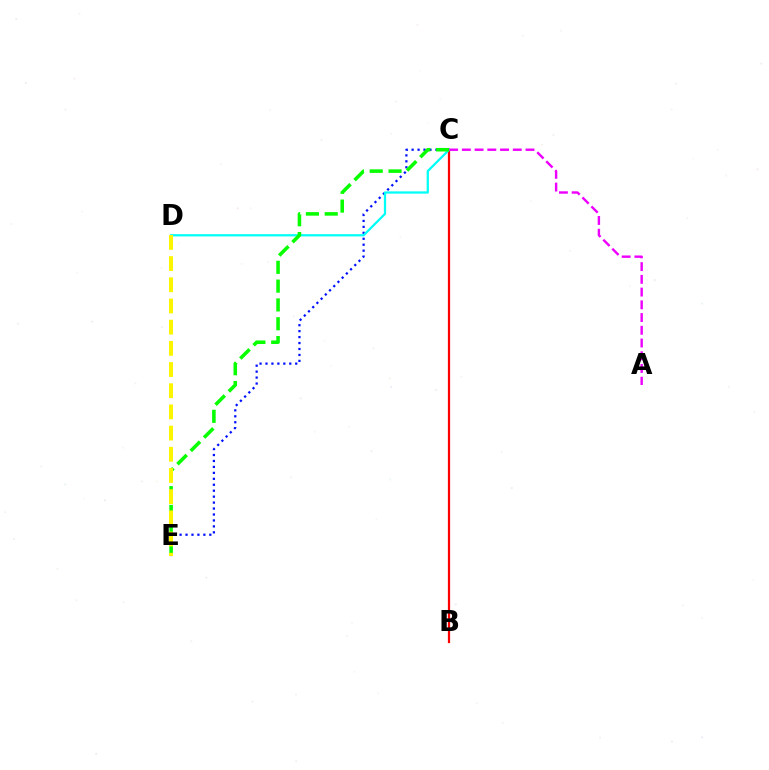{('B', 'C'): [{'color': '#ff0000', 'line_style': 'solid', 'thickness': 1.62}], ('C', 'E'): [{'color': '#0010ff', 'line_style': 'dotted', 'thickness': 1.62}, {'color': '#08ff00', 'line_style': 'dashed', 'thickness': 2.56}], ('C', 'D'): [{'color': '#00fff6', 'line_style': 'solid', 'thickness': 1.62}], ('D', 'E'): [{'color': '#fcf500', 'line_style': 'dashed', 'thickness': 2.88}], ('A', 'C'): [{'color': '#ee00ff', 'line_style': 'dashed', 'thickness': 1.73}]}